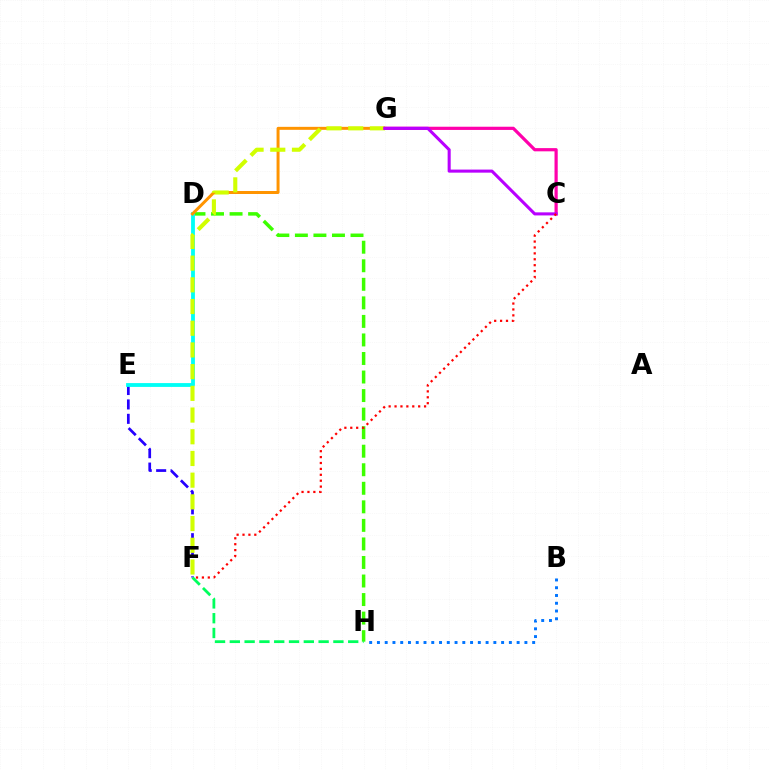{('D', 'H'): [{'color': '#3dff00', 'line_style': 'dashed', 'thickness': 2.52}], ('B', 'H'): [{'color': '#0074ff', 'line_style': 'dotted', 'thickness': 2.11}], ('E', 'F'): [{'color': '#2500ff', 'line_style': 'dashed', 'thickness': 1.96}], ('D', 'E'): [{'color': '#00fff6', 'line_style': 'solid', 'thickness': 2.75}], ('D', 'G'): [{'color': '#ff9400', 'line_style': 'solid', 'thickness': 2.15}], ('F', 'H'): [{'color': '#00ff5c', 'line_style': 'dashed', 'thickness': 2.01}], ('F', 'G'): [{'color': '#d1ff00', 'line_style': 'dashed', 'thickness': 2.95}], ('C', 'G'): [{'color': '#ff00ac', 'line_style': 'solid', 'thickness': 2.31}, {'color': '#b900ff', 'line_style': 'solid', 'thickness': 2.21}], ('C', 'F'): [{'color': '#ff0000', 'line_style': 'dotted', 'thickness': 1.6}]}